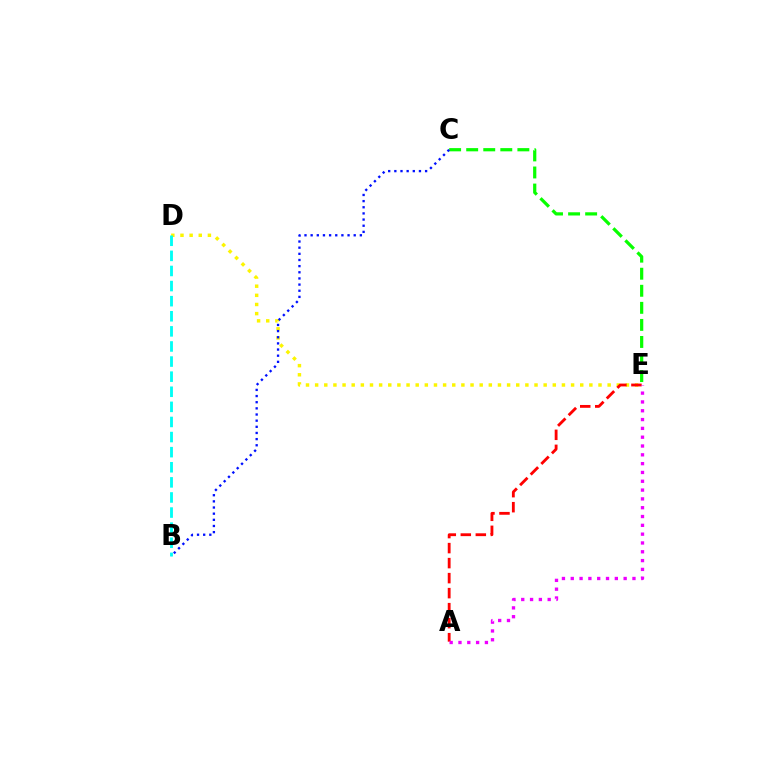{('C', 'E'): [{'color': '#08ff00', 'line_style': 'dashed', 'thickness': 2.32}], ('D', 'E'): [{'color': '#fcf500', 'line_style': 'dotted', 'thickness': 2.48}], ('A', 'E'): [{'color': '#ff0000', 'line_style': 'dashed', 'thickness': 2.04}, {'color': '#ee00ff', 'line_style': 'dotted', 'thickness': 2.39}], ('B', 'D'): [{'color': '#00fff6', 'line_style': 'dashed', 'thickness': 2.05}], ('B', 'C'): [{'color': '#0010ff', 'line_style': 'dotted', 'thickness': 1.67}]}